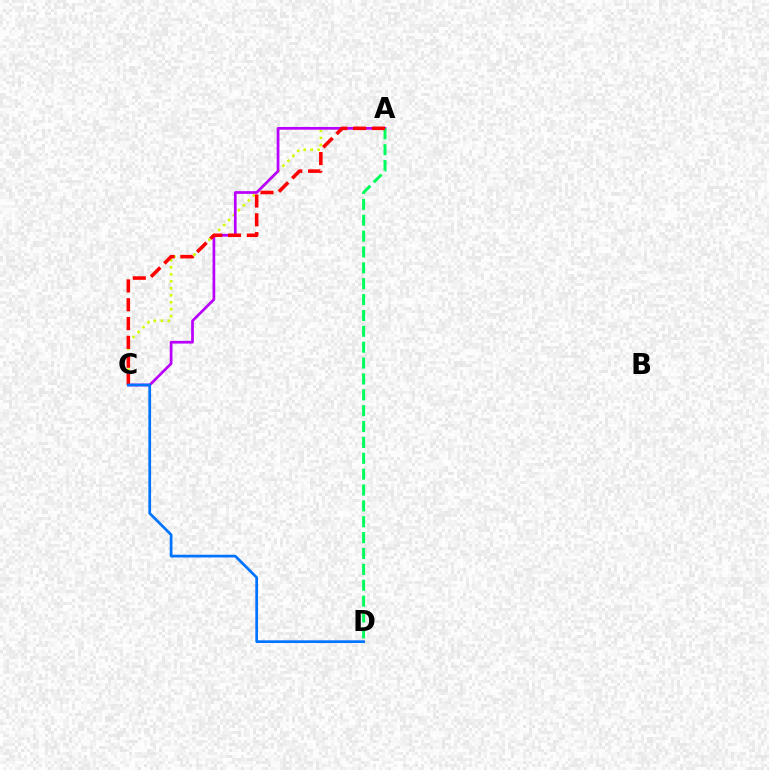{('A', 'C'): [{'color': '#d1ff00', 'line_style': 'dotted', 'thickness': 1.9}, {'color': '#b900ff', 'line_style': 'solid', 'thickness': 1.96}, {'color': '#ff0000', 'line_style': 'dashed', 'thickness': 2.56}], ('A', 'D'): [{'color': '#00ff5c', 'line_style': 'dashed', 'thickness': 2.16}], ('C', 'D'): [{'color': '#0074ff', 'line_style': 'solid', 'thickness': 1.96}]}